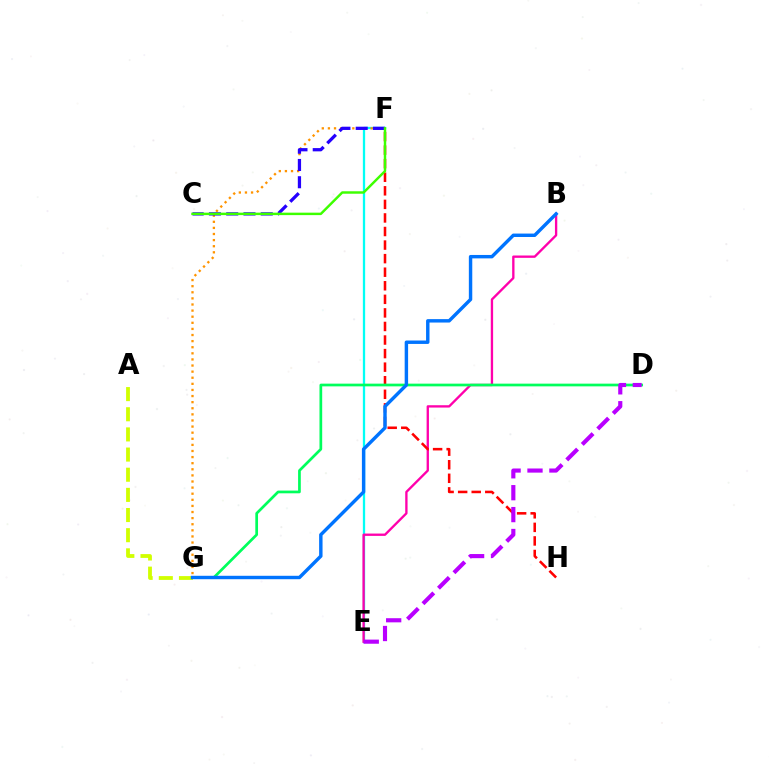{('E', 'F'): [{'color': '#00fff6', 'line_style': 'solid', 'thickness': 1.65}], ('F', 'G'): [{'color': '#ff9400', 'line_style': 'dotted', 'thickness': 1.66}], ('B', 'E'): [{'color': '#ff00ac', 'line_style': 'solid', 'thickness': 1.68}], ('F', 'H'): [{'color': '#ff0000', 'line_style': 'dashed', 'thickness': 1.84}], ('D', 'G'): [{'color': '#00ff5c', 'line_style': 'solid', 'thickness': 1.95}], ('D', 'E'): [{'color': '#b900ff', 'line_style': 'dashed', 'thickness': 2.98}], ('C', 'F'): [{'color': '#2500ff', 'line_style': 'dashed', 'thickness': 2.35}, {'color': '#3dff00', 'line_style': 'solid', 'thickness': 1.77}], ('A', 'G'): [{'color': '#d1ff00', 'line_style': 'dashed', 'thickness': 2.74}], ('B', 'G'): [{'color': '#0074ff', 'line_style': 'solid', 'thickness': 2.46}]}